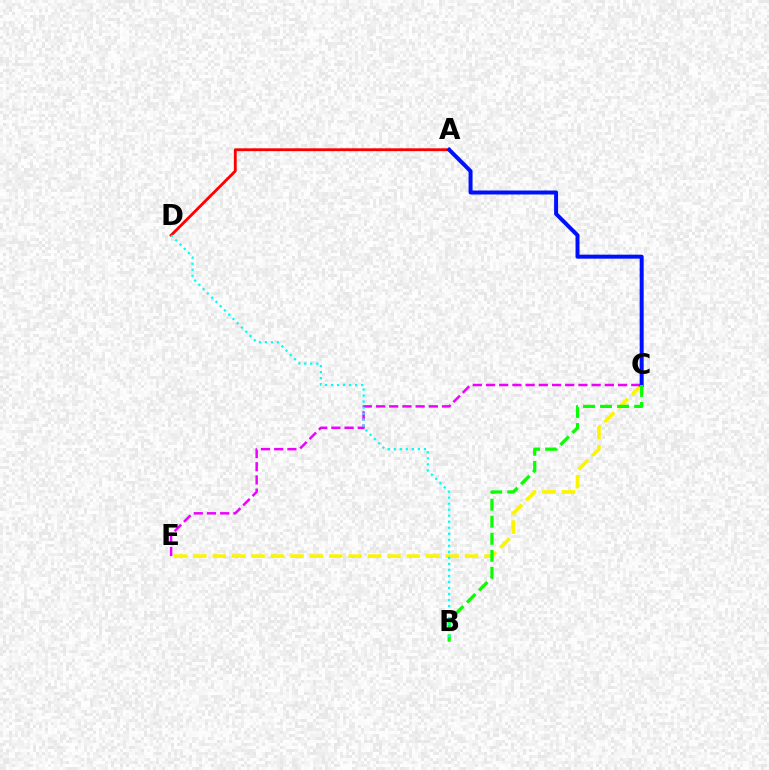{('A', 'D'): [{'color': '#ff0000', 'line_style': 'solid', 'thickness': 2.05}], ('C', 'E'): [{'color': '#fcf500', 'line_style': 'dashed', 'thickness': 2.64}, {'color': '#ee00ff', 'line_style': 'dashed', 'thickness': 1.79}], ('A', 'C'): [{'color': '#0010ff', 'line_style': 'solid', 'thickness': 2.87}], ('B', 'C'): [{'color': '#08ff00', 'line_style': 'dashed', 'thickness': 2.31}], ('B', 'D'): [{'color': '#00fff6', 'line_style': 'dotted', 'thickness': 1.64}]}